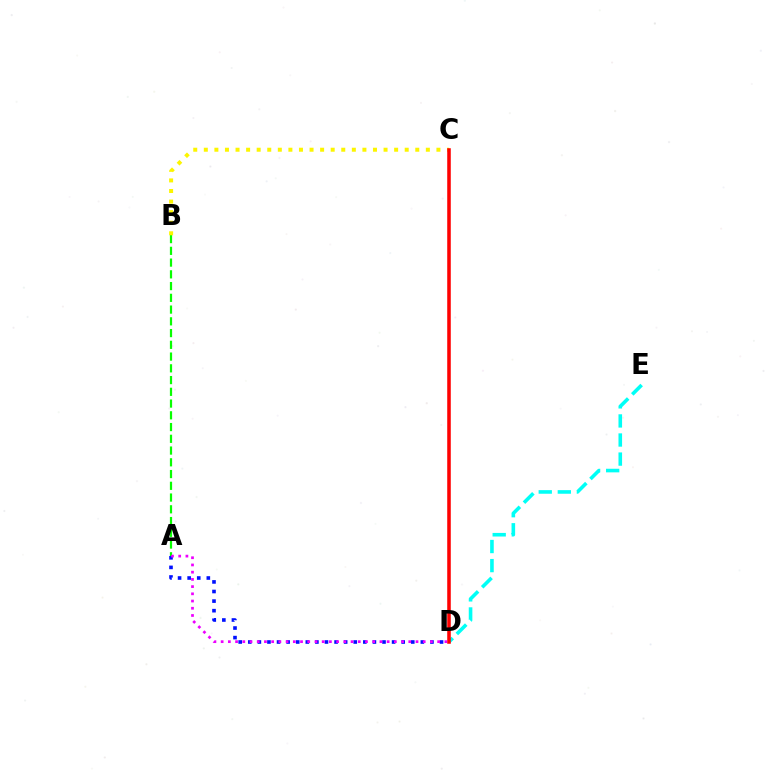{('A', 'B'): [{'color': '#08ff00', 'line_style': 'dashed', 'thickness': 1.6}], ('A', 'D'): [{'color': '#0010ff', 'line_style': 'dotted', 'thickness': 2.6}, {'color': '#ee00ff', 'line_style': 'dotted', 'thickness': 1.96}], ('D', 'E'): [{'color': '#00fff6', 'line_style': 'dashed', 'thickness': 2.59}], ('B', 'C'): [{'color': '#fcf500', 'line_style': 'dotted', 'thickness': 2.87}], ('C', 'D'): [{'color': '#ff0000', 'line_style': 'solid', 'thickness': 2.55}]}